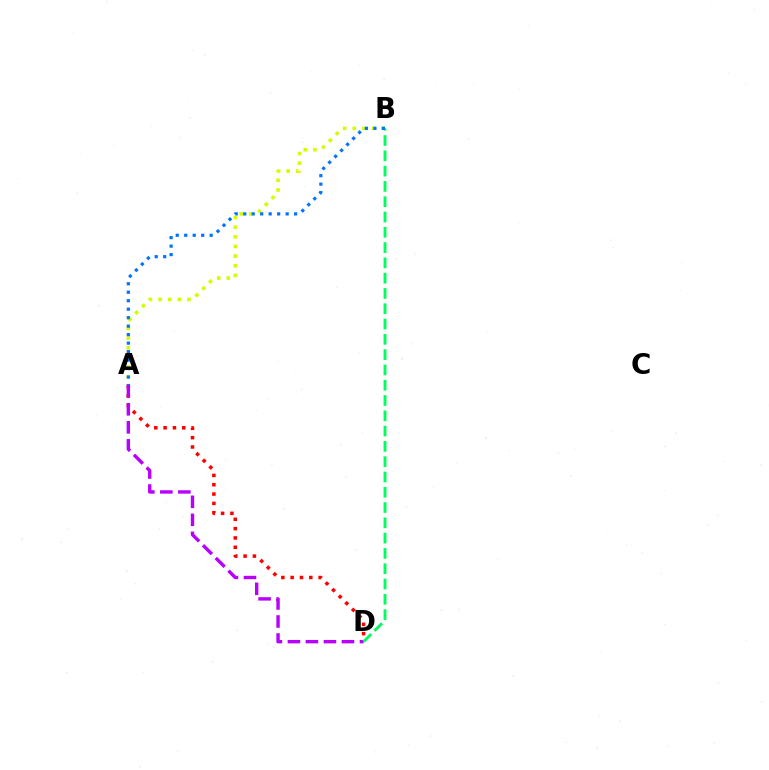{('A', 'B'): [{'color': '#d1ff00', 'line_style': 'dotted', 'thickness': 2.62}, {'color': '#0074ff', 'line_style': 'dotted', 'thickness': 2.3}], ('A', 'D'): [{'color': '#ff0000', 'line_style': 'dotted', 'thickness': 2.53}, {'color': '#b900ff', 'line_style': 'dashed', 'thickness': 2.45}], ('B', 'D'): [{'color': '#00ff5c', 'line_style': 'dashed', 'thickness': 2.08}]}